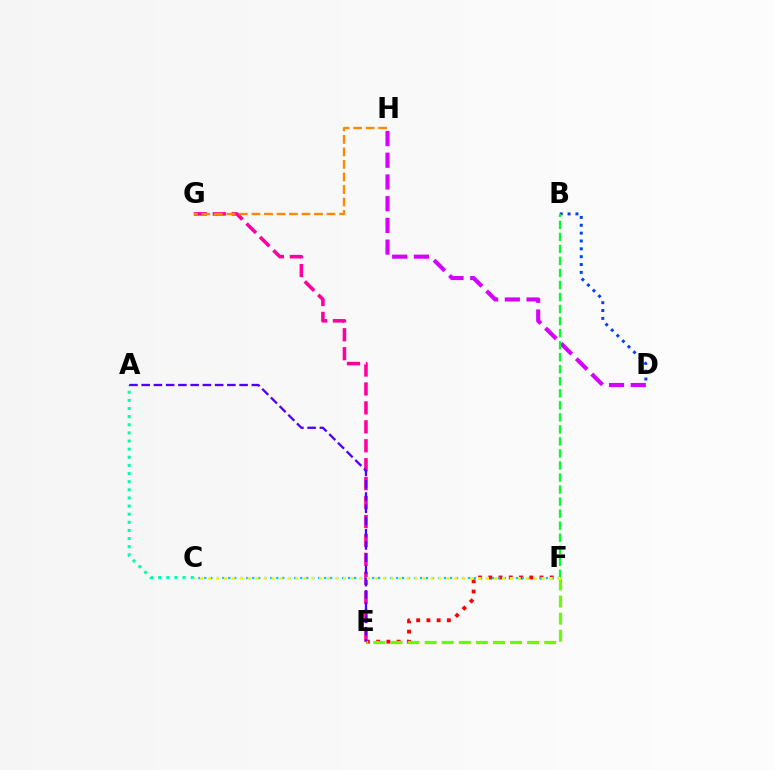{('E', 'F'): [{'color': '#ff0000', 'line_style': 'dotted', 'thickness': 2.78}, {'color': '#66ff00', 'line_style': 'dashed', 'thickness': 2.32}], ('A', 'C'): [{'color': '#00ffaf', 'line_style': 'dotted', 'thickness': 2.21}], ('B', 'D'): [{'color': '#003fff', 'line_style': 'dotted', 'thickness': 2.13}], ('E', 'G'): [{'color': '#ff00a0', 'line_style': 'dashed', 'thickness': 2.57}], ('G', 'H'): [{'color': '#ff8800', 'line_style': 'dashed', 'thickness': 1.7}], ('C', 'F'): [{'color': '#00c7ff', 'line_style': 'dotted', 'thickness': 1.63}, {'color': '#eeff00', 'line_style': 'dotted', 'thickness': 2.16}], ('A', 'E'): [{'color': '#4f00ff', 'line_style': 'dashed', 'thickness': 1.66}], ('D', 'H'): [{'color': '#d600ff', 'line_style': 'dashed', 'thickness': 2.95}], ('B', 'F'): [{'color': '#00ff27', 'line_style': 'dashed', 'thickness': 1.63}]}